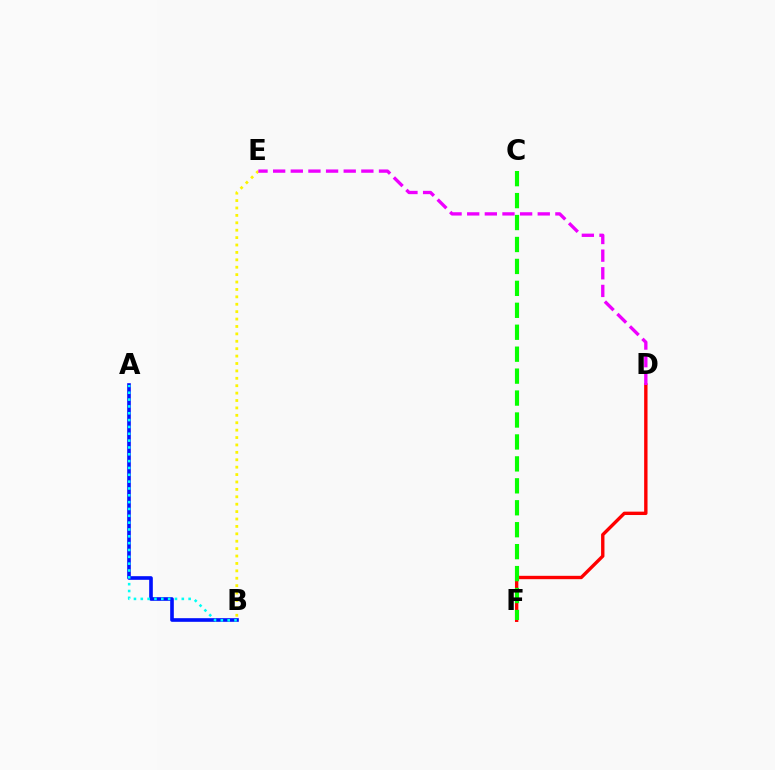{('A', 'B'): [{'color': '#0010ff', 'line_style': 'solid', 'thickness': 2.61}, {'color': '#00fff6', 'line_style': 'dotted', 'thickness': 1.86}], ('D', 'F'): [{'color': '#ff0000', 'line_style': 'solid', 'thickness': 2.43}], ('B', 'E'): [{'color': '#fcf500', 'line_style': 'dotted', 'thickness': 2.01}], ('D', 'E'): [{'color': '#ee00ff', 'line_style': 'dashed', 'thickness': 2.4}], ('C', 'F'): [{'color': '#08ff00', 'line_style': 'dashed', 'thickness': 2.98}]}